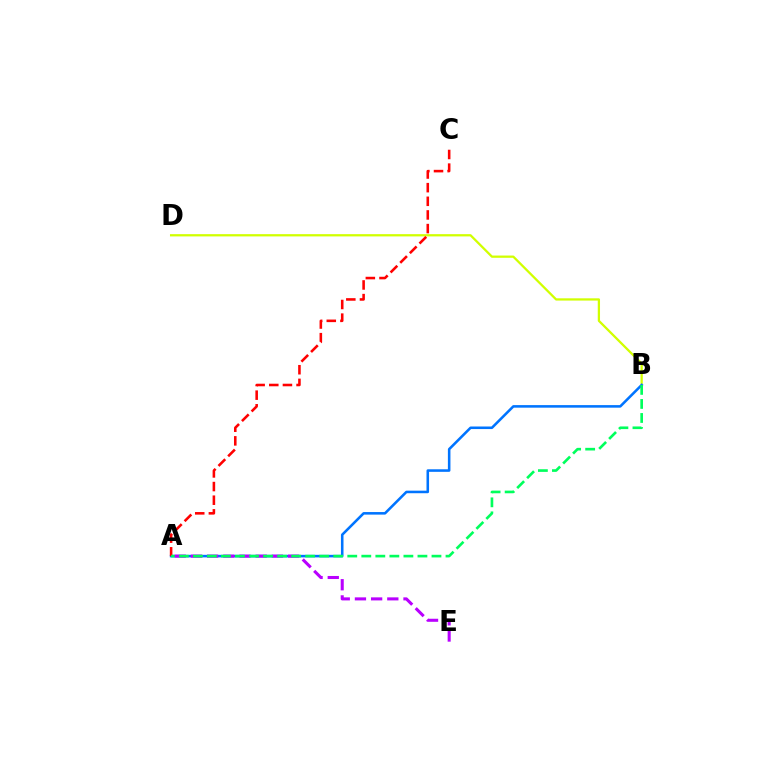{('B', 'D'): [{'color': '#d1ff00', 'line_style': 'solid', 'thickness': 1.63}], ('A', 'B'): [{'color': '#0074ff', 'line_style': 'solid', 'thickness': 1.84}, {'color': '#00ff5c', 'line_style': 'dashed', 'thickness': 1.91}], ('A', 'E'): [{'color': '#b900ff', 'line_style': 'dashed', 'thickness': 2.2}], ('A', 'C'): [{'color': '#ff0000', 'line_style': 'dashed', 'thickness': 1.85}]}